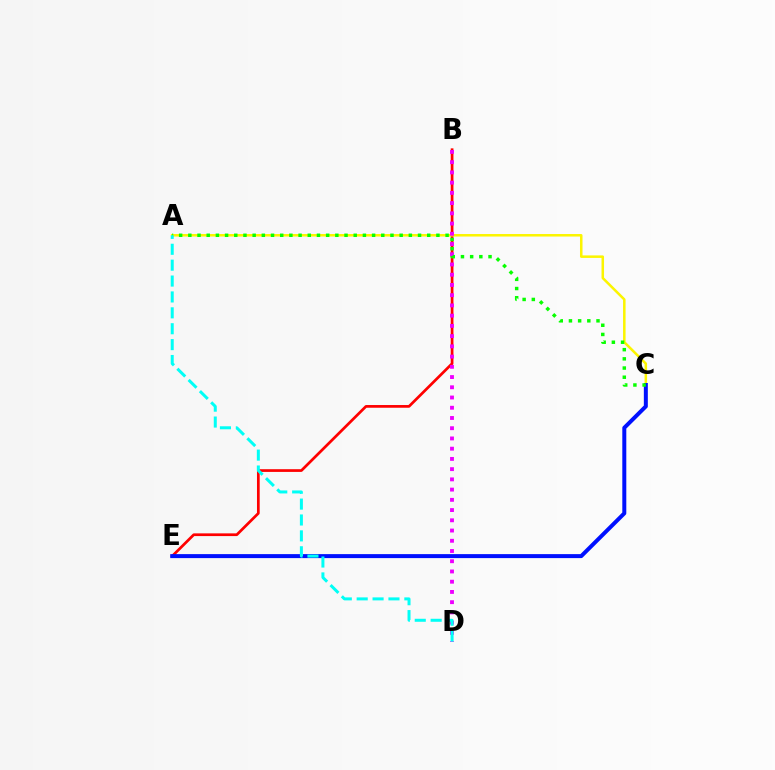{('B', 'E'): [{'color': '#ff0000', 'line_style': 'solid', 'thickness': 1.96}], ('A', 'C'): [{'color': '#fcf500', 'line_style': 'solid', 'thickness': 1.81}, {'color': '#08ff00', 'line_style': 'dotted', 'thickness': 2.5}], ('B', 'D'): [{'color': '#ee00ff', 'line_style': 'dotted', 'thickness': 2.78}], ('C', 'E'): [{'color': '#0010ff', 'line_style': 'solid', 'thickness': 2.87}], ('A', 'D'): [{'color': '#00fff6', 'line_style': 'dashed', 'thickness': 2.16}]}